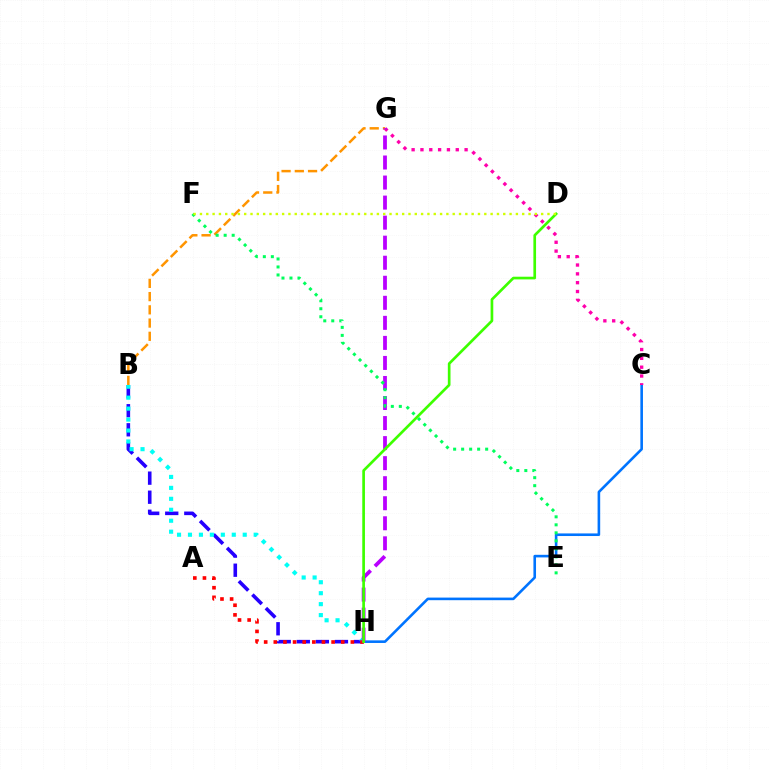{('C', 'H'): [{'color': '#0074ff', 'line_style': 'solid', 'thickness': 1.87}], ('B', 'H'): [{'color': '#2500ff', 'line_style': 'dashed', 'thickness': 2.59}, {'color': '#00fff6', 'line_style': 'dotted', 'thickness': 2.98}], ('C', 'G'): [{'color': '#ff00ac', 'line_style': 'dotted', 'thickness': 2.4}], ('A', 'H'): [{'color': '#ff0000', 'line_style': 'dotted', 'thickness': 2.62}], ('B', 'G'): [{'color': '#ff9400', 'line_style': 'dashed', 'thickness': 1.8}], ('G', 'H'): [{'color': '#b900ff', 'line_style': 'dashed', 'thickness': 2.72}], ('E', 'F'): [{'color': '#00ff5c', 'line_style': 'dotted', 'thickness': 2.17}], ('D', 'H'): [{'color': '#3dff00', 'line_style': 'solid', 'thickness': 1.93}], ('D', 'F'): [{'color': '#d1ff00', 'line_style': 'dotted', 'thickness': 1.72}]}